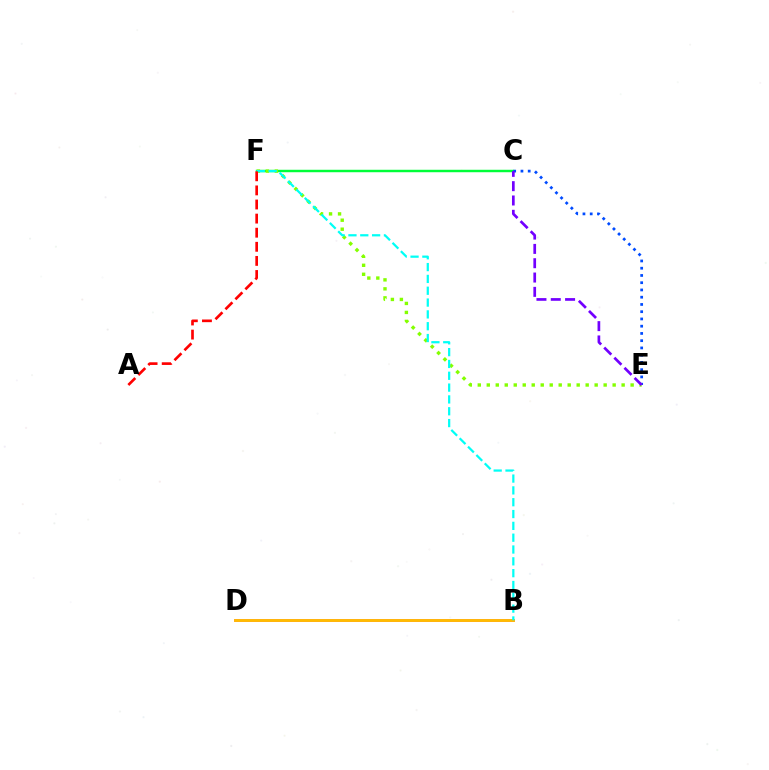{('C', 'F'): [{'color': '#00ff39', 'line_style': 'solid', 'thickness': 1.77}], ('C', 'E'): [{'color': '#004bff', 'line_style': 'dotted', 'thickness': 1.97}, {'color': '#7200ff', 'line_style': 'dashed', 'thickness': 1.95}], ('E', 'F'): [{'color': '#84ff00', 'line_style': 'dotted', 'thickness': 2.44}], ('B', 'D'): [{'color': '#ff00cf', 'line_style': 'solid', 'thickness': 1.84}, {'color': '#ffbd00', 'line_style': 'solid', 'thickness': 2.06}], ('B', 'F'): [{'color': '#00fff6', 'line_style': 'dashed', 'thickness': 1.61}], ('A', 'F'): [{'color': '#ff0000', 'line_style': 'dashed', 'thickness': 1.92}]}